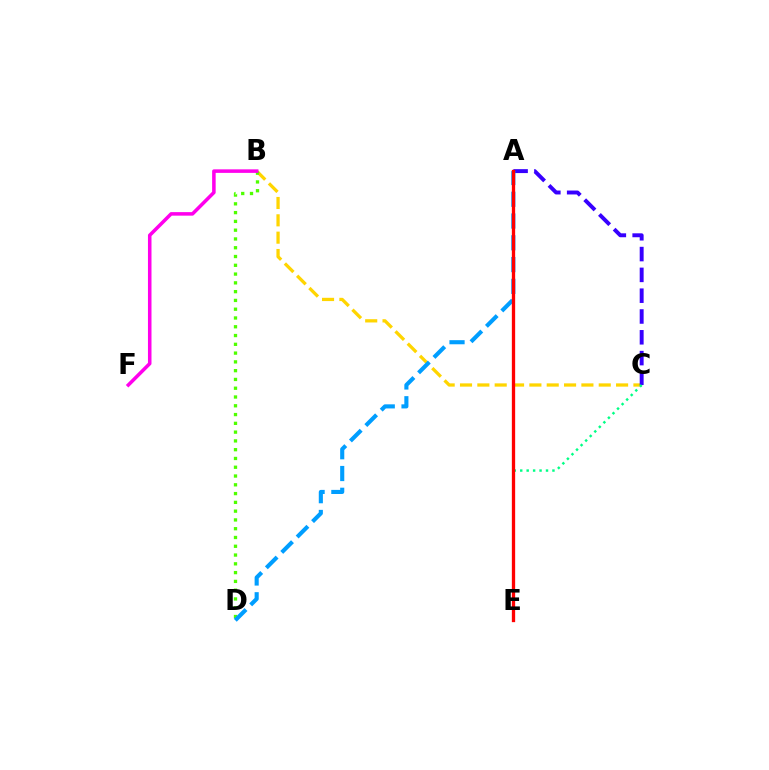{('B', 'C'): [{'color': '#ffd500', 'line_style': 'dashed', 'thickness': 2.36}], ('B', 'D'): [{'color': '#4fff00', 'line_style': 'dotted', 'thickness': 2.39}], ('A', 'C'): [{'color': '#3700ff', 'line_style': 'dashed', 'thickness': 2.83}], ('C', 'E'): [{'color': '#00ff86', 'line_style': 'dotted', 'thickness': 1.75}], ('B', 'F'): [{'color': '#ff00ed', 'line_style': 'solid', 'thickness': 2.55}], ('A', 'D'): [{'color': '#009eff', 'line_style': 'dashed', 'thickness': 2.96}], ('A', 'E'): [{'color': '#ff0000', 'line_style': 'solid', 'thickness': 2.38}]}